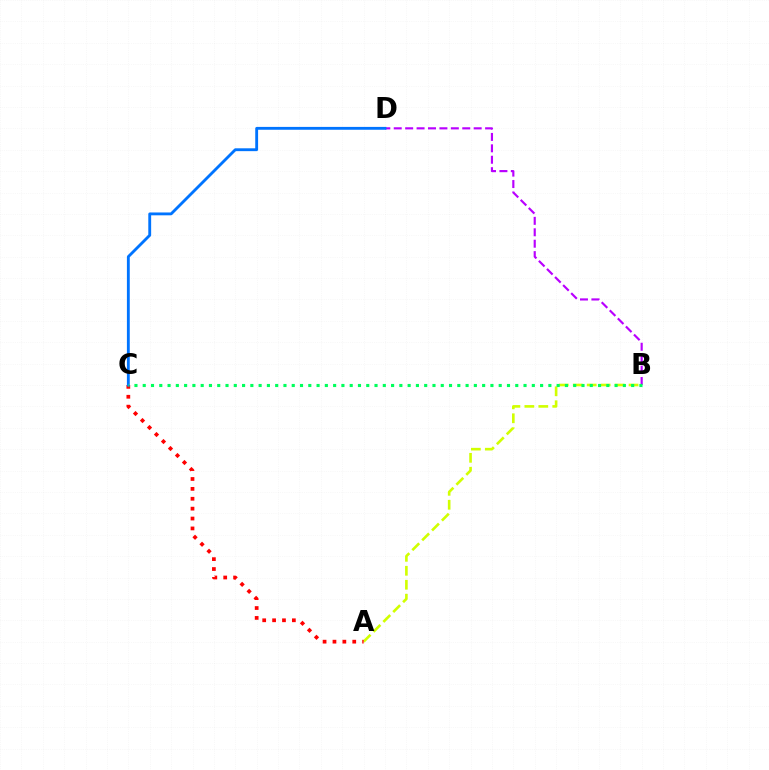{('A', 'B'): [{'color': '#d1ff00', 'line_style': 'dashed', 'thickness': 1.9}], ('B', 'D'): [{'color': '#b900ff', 'line_style': 'dashed', 'thickness': 1.55}], ('A', 'C'): [{'color': '#ff0000', 'line_style': 'dotted', 'thickness': 2.69}], ('C', 'D'): [{'color': '#0074ff', 'line_style': 'solid', 'thickness': 2.05}], ('B', 'C'): [{'color': '#00ff5c', 'line_style': 'dotted', 'thickness': 2.25}]}